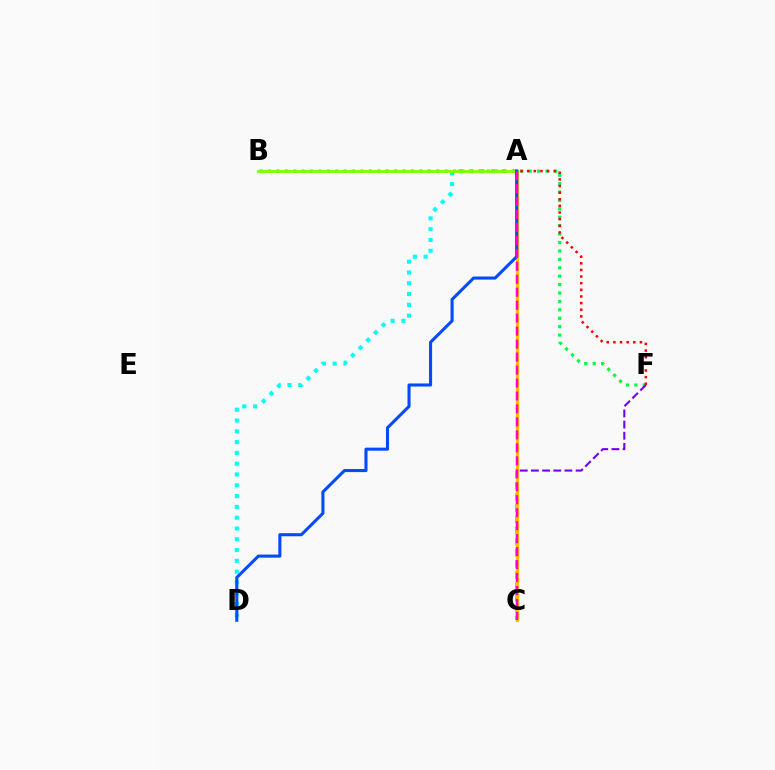{('B', 'F'): [{'color': '#00ff39', 'line_style': 'dotted', 'thickness': 2.29}], ('A', 'F'): [{'color': '#ff0000', 'line_style': 'dotted', 'thickness': 1.8}], ('C', 'F'): [{'color': '#7200ff', 'line_style': 'dashed', 'thickness': 1.52}], ('A', 'D'): [{'color': '#00fff6', 'line_style': 'dotted', 'thickness': 2.93}, {'color': '#004bff', 'line_style': 'solid', 'thickness': 2.21}], ('A', 'C'): [{'color': '#ffbd00', 'line_style': 'solid', 'thickness': 2.37}, {'color': '#ff00cf', 'line_style': 'dashed', 'thickness': 1.76}], ('A', 'B'): [{'color': '#84ff00', 'line_style': 'solid', 'thickness': 2.06}]}